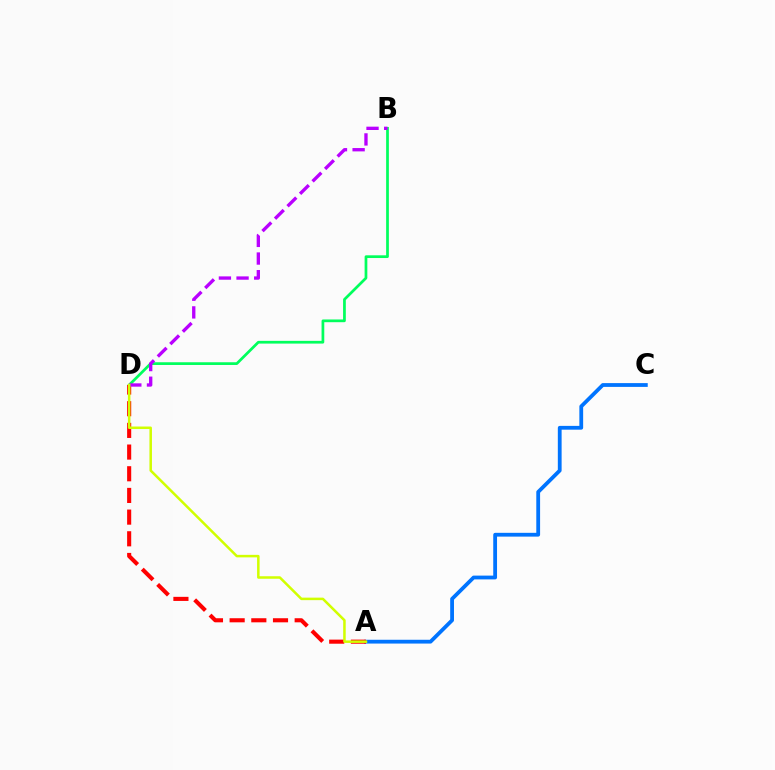{('B', 'D'): [{'color': '#00ff5c', 'line_style': 'solid', 'thickness': 1.96}, {'color': '#b900ff', 'line_style': 'dashed', 'thickness': 2.4}], ('A', 'C'): [{'color': '#0074ff', 'line_style': 'solid', 'thickness': 2.73}], ('A', 'D'): [{'color': '#ff0000', 'line_style': 'dashed', 'thickness': 2.95}, {'color': '#d1ff00', 'line_style': 'solid', 'thickness': 1.81}]}